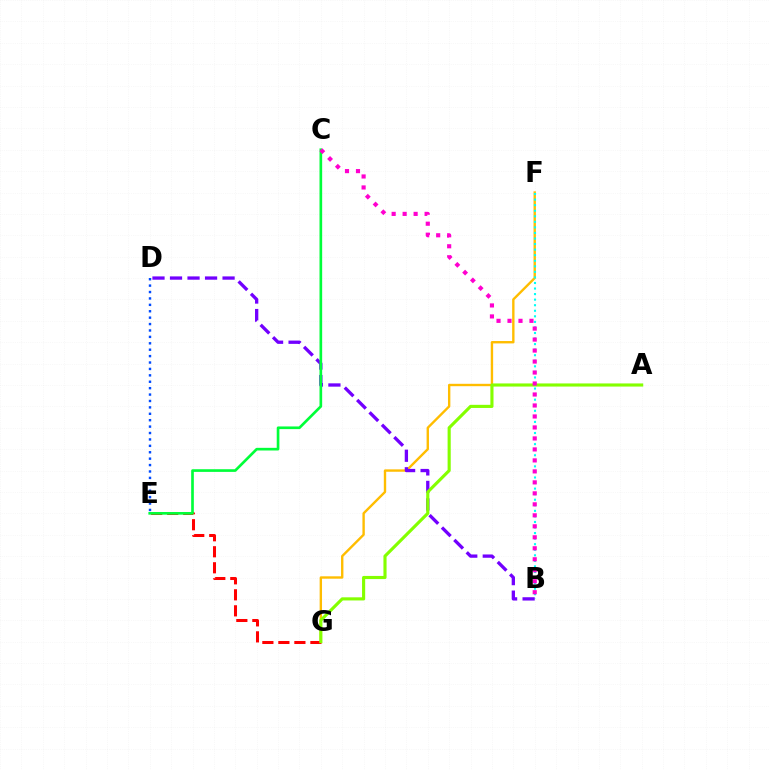{('F', 'G'): [{'color': '#ffbd00', 'line_style': 'solid', 'thickness': 1.71}], ('D', 'E'): [{'color': '#004bff', 'line_style': 'dotted', 'thickness': 1.74}], ('E', 'G'): [{'color': '#ff0000', 'line_style': 'dashed', 'thickness': 2.18}], ('B', 'F'): [{'color': '#00fff6', 'line_style': 'dotted', 'thickness': 1.51}], ('B', 'D'): [{'color': '#7200ff', 'line_style': 'dashed', 'thickness': 2.38}], ('A', 'G'): [{'color': '#84ff00', 'line_style': 'solid', 'thickness': 2.25}], ('C', 'E'): [{'color': '#00ff39', 'line_style': 'solid', 'thickness': 1.92}], ('B', 'C'): [{'color': '#ff00cf', 'line_style': 'dotted', 'thickness': 2.98}]}